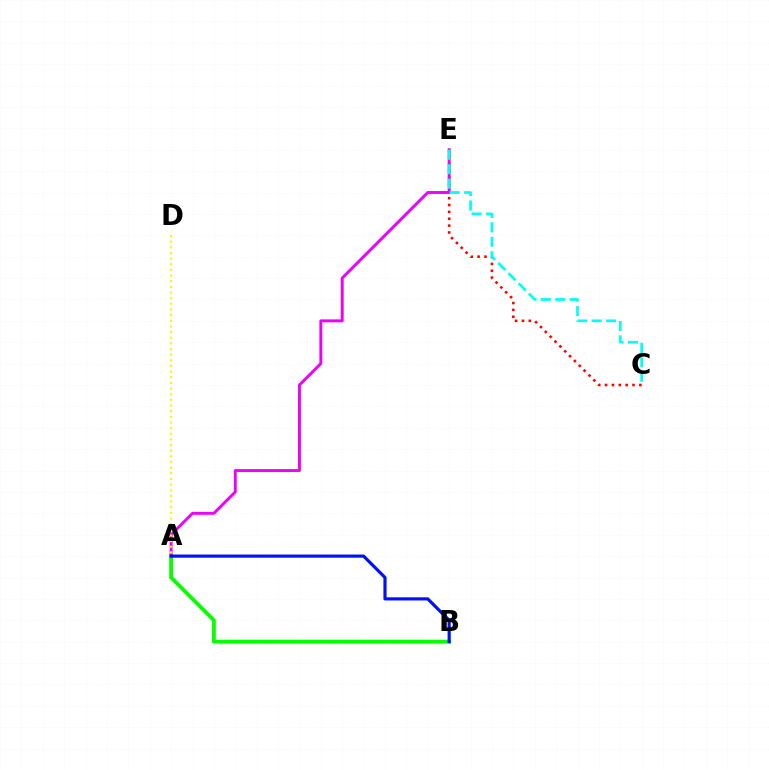{('C', 'E'): [{'color': '#ff0000', 'line_style': 'dotted', 'thickness': 1.86}, {'color': '#00fff6', 'line_style': 'dashed', 'thickness': 1.96}], ('A', 'B'): [{'color': '#08ff00', 'line_style': 'solid', 'thickness': 2.77}, {'color': '#0010ff', 'line_style': 'solid', 'thickness': 2.28}], ('A', 'E'): [{'color': '#ee00ff', 'line_style': 'solid', 'thickness': 2.1}], ('A', 'D'): [{'color': '#fcf500', 'line_style': 'dotted', 'thickness': 1.53}]}